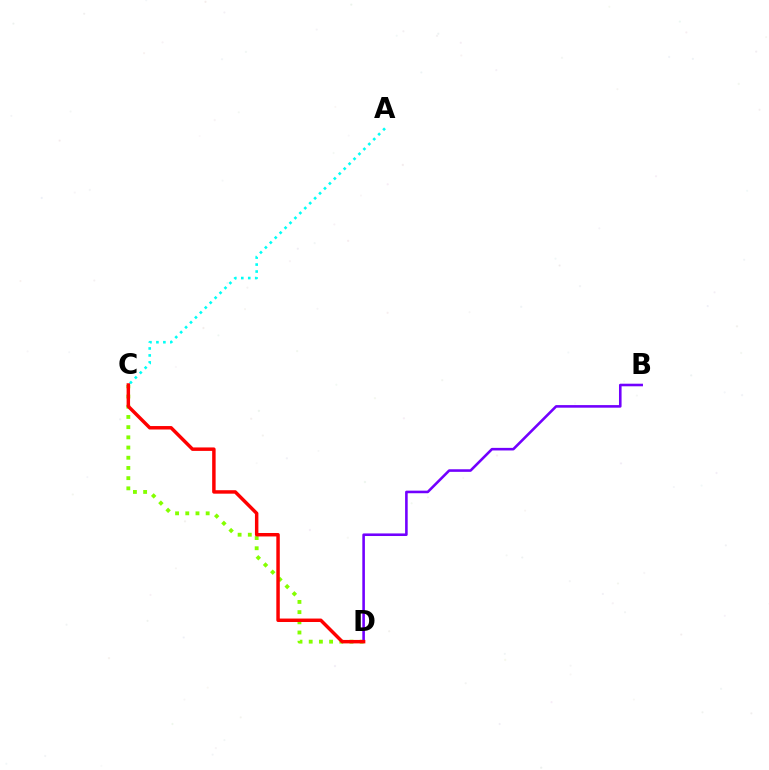{('C', 'D'): [{'color': '#84ff00', 'line_style': 'dotted', 'thickness': 2.77}, {'color': '#ff0000', 'line_style': 'solid', 'thickness': 2.49}], ('B', 'D'): [{'color': '#7200ff', 'line_style': 'solid', 'thickness': 1.86}], ('A', 'C'): [{'color': '#00fff6', 'line_style': 'dotted', 'thickness': 1.89}]}